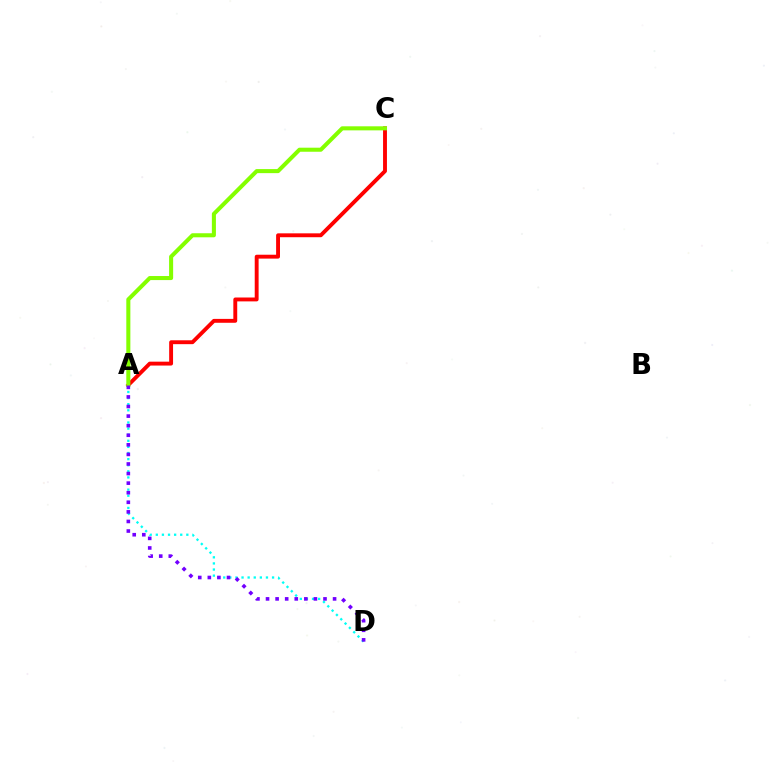{('A', 'D'): [{'color': '#00fff6', 'line_style': 'dotted', 'thickness': 1.66}, {'color': '#7200ff', 'line_style': 'dotted', 'thickness': 2.6}], ('A', 'C'): [{'color': '#ff0000', 'line_style': 'solid', 'thickness': 2.8}, {'color': '#84ff00', 'line_style': 'solid', 'thickness': 2.92}]}